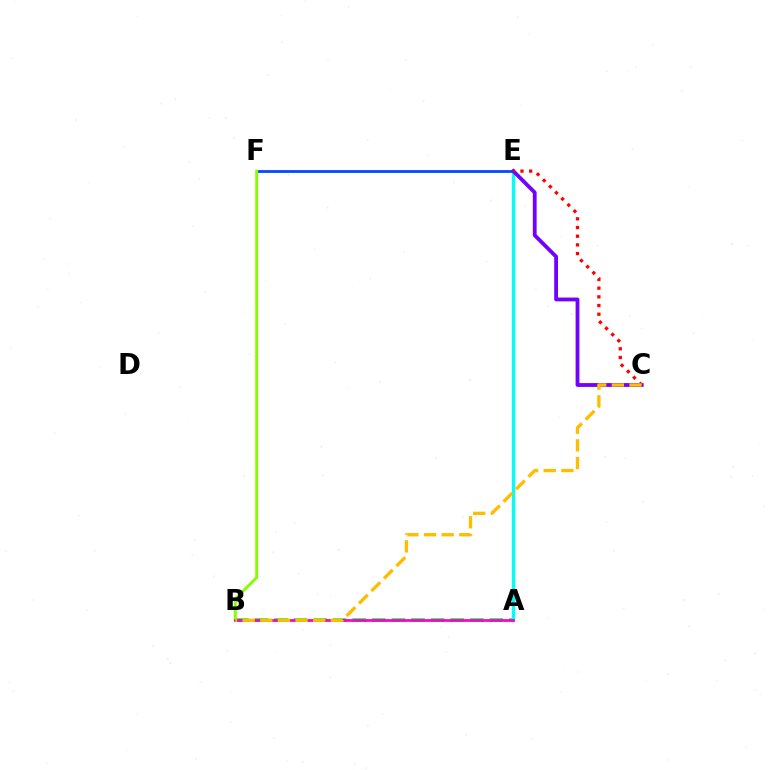{('E', 'F'): [{'color': '#004bff', 'line_style': 'solid', 'thickness': 2.01}], ('A', 'B'): [{'color': '#00ff39', 'line_style': 'dashed', 'thickness': 2.66}, {'color': '#ff00cf', 'line_style': 'solid', 'thickness': 1.98}], ('B', 'F'): [{'color': '#84ff00', 'line_style': 'solid', 'thickness': 2.1}], ('A', 'E'): [{'color': '#00fff6', 'line_style': 'solid', 'thickness': 2.38}], ('C', 'E'): [{'color': '#7200ff', 'line_style': 'solid', 'thickness': 2.74}, {'color': '#ff0000', 'line_style': 'dotted', 'thickness': 2.36}], ('B', 'C'): [{'color': '#ffbd00', 'line_style': 'dashed', 'thickness': 2.4}]}